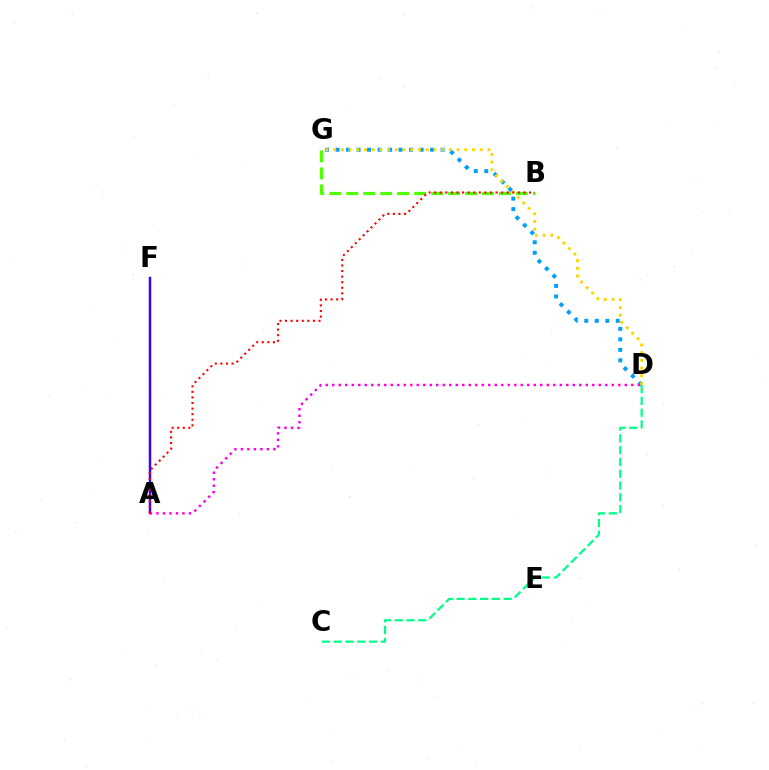{('D', 'G'): [{'color': '#009eff', 'line_style': 'dotted', 'thickness': 2.85}, {'color': '#ffd500', 'line_style': 'dotted', 'thickness': 2.1}], ('B', 'G'): [{'color': '#4fff00', 'line_style': 'dashed', 'thickness': 2.3}], ('A', 'F'): [{'color': '#3700ff', 'line_style': 'solid', 'thickness': 1.77}], ('A', 'D'): [{'color': '#ff00ed', 'line_style': 'dotted', 'thickness': 1.77}], ('C', 'D'): [{'color': '#00ff86', 'line_style': 'dashed', 'thickness': 1.6}], ('A', 'B'): [{'color': '#ff0000', 'line_style': 'dotted', 'thickness': 1.52}]}